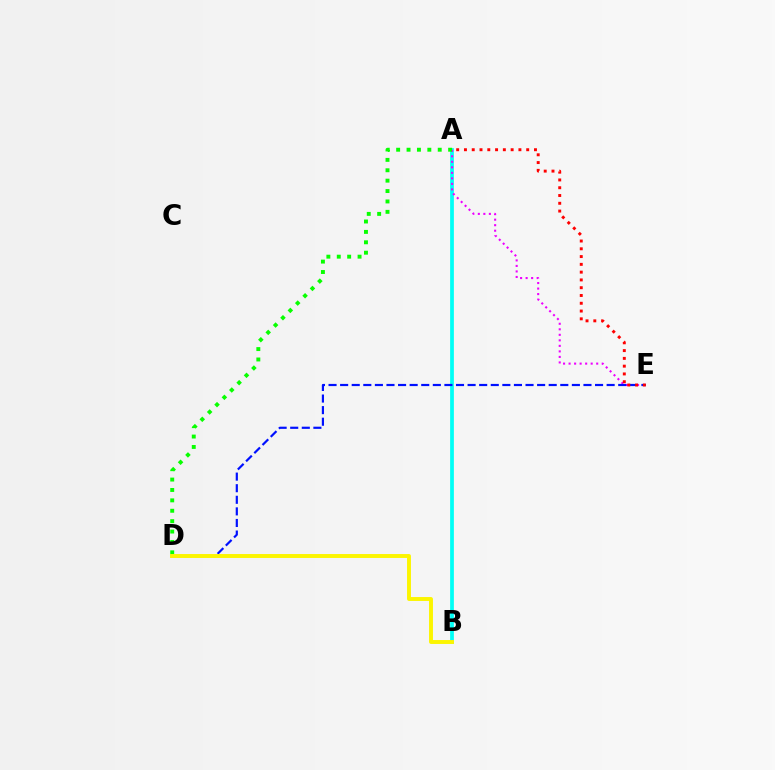{('A', 'B'): [{'color': '#00fff6', 'line_style': 'solid', 'thickness': 2.69}], ('A', 'E'): [{'color': '#ee00ff', 'line_style': 'dotted', 'thickness': 1.5}, {'color': '#ff0000', 'line_style': 'dotted', 'thickness': 2.11}], ('A', 'D'): [{'color': '#08ff00', 'line_style': 'dotted', 'thickness': 2.82}], ('D', 'E'): [{'color': '#0010ff', 'line_style': 'dashed', 'thickness': 1.57}], ('B', 'D'): [{'color': '#fcf500', 'line_style': 'solid', 'thickness': 2.83}]}